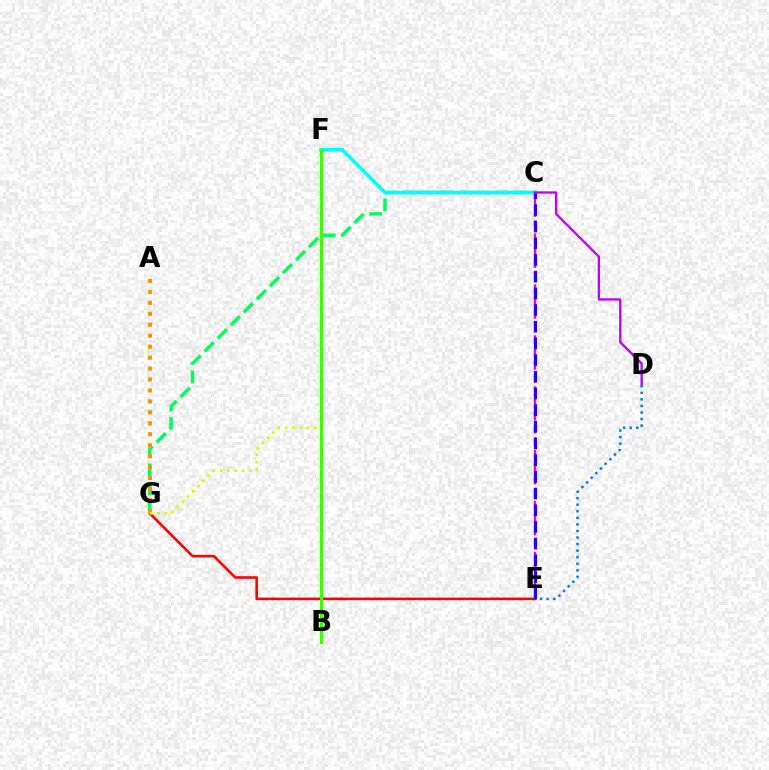{('E', 'G'): [{'color': '#ff0000', 'line_style': 'solid', 'thickness': 1.87}], ('C', 'G'): [{'color': '#00ff5c', 'line_style': 'dashed', 'thickness': 2.51}], ('C', 'F'): [{'color': '#00fff6', 'line_style': 'solid', 'thickness': 2.62}], ('A', 'G'): [{'color': '#ff9400', 'line_style': 'dotted', 'thickness': 2.98}], ('C', 'E'): [{'color': '#ff00ac', 'line_style': 'dashed', 'thickness': 1.73}, {'color': '#2500ff', 'line_style': 'dashed', 'thickness': 2.27}], ('C', 'D'): [{'color': '#b900ff', 'line_style': 'solid', 'thickness': 1.68}], ('F', 'G'): [{'color': '#d1ff00', 'line_style': 'dotted', 'thickness': 1.99}], ('D', 'E'): [{'color': '#0074ff', 'line_style': 'dotted', 'thickness': 1.78}], ('B', 'F'): [{'color': '#3dff00', 'line_style': 'solid', 'thickness': 2.24}]}